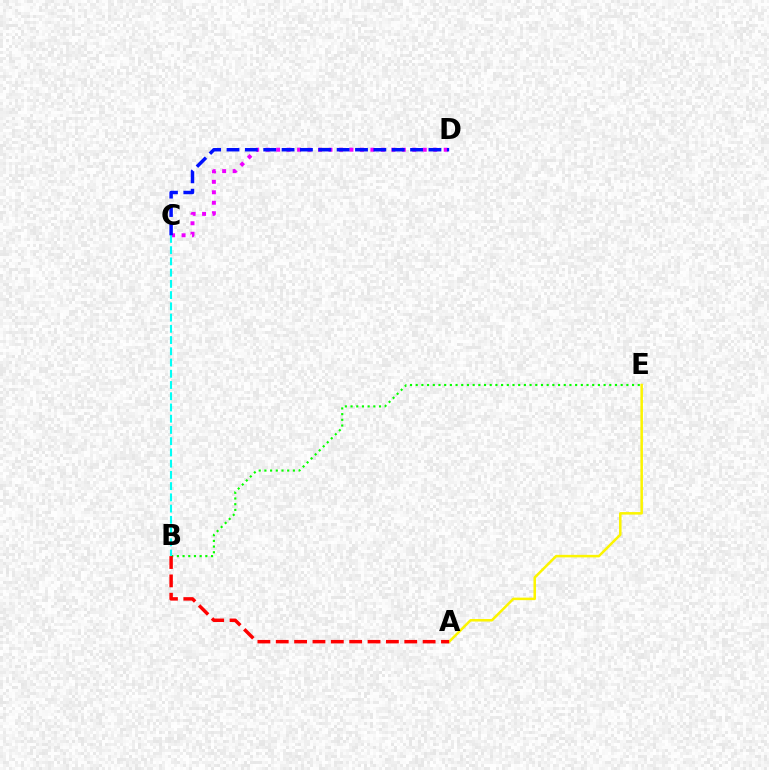{('A', 'E'): [{'color': '#fcf500', 'line_style': 'solid', 'thickness': 1.82}], ('B', 'E'): [{'color': '#08ff00', 'line_style': 'dotted', 'thickness': 1.55}], ('C', 'D'): [{'color': '#ee00ff', 'line_style': 'dotted', 'thickness': 2.85}, {'color': '#0010ff', 'line_style': 'dashed', 'thickness': 2.49}], ('A', 'B'): [{'color': '#ff0000', 'line_style': 'dashed', 'thickness': 2.49}], ('B', 'C'): [{'color': '#00fff6', 'line_style': 'dashed', 'thickness': 1.53}]}